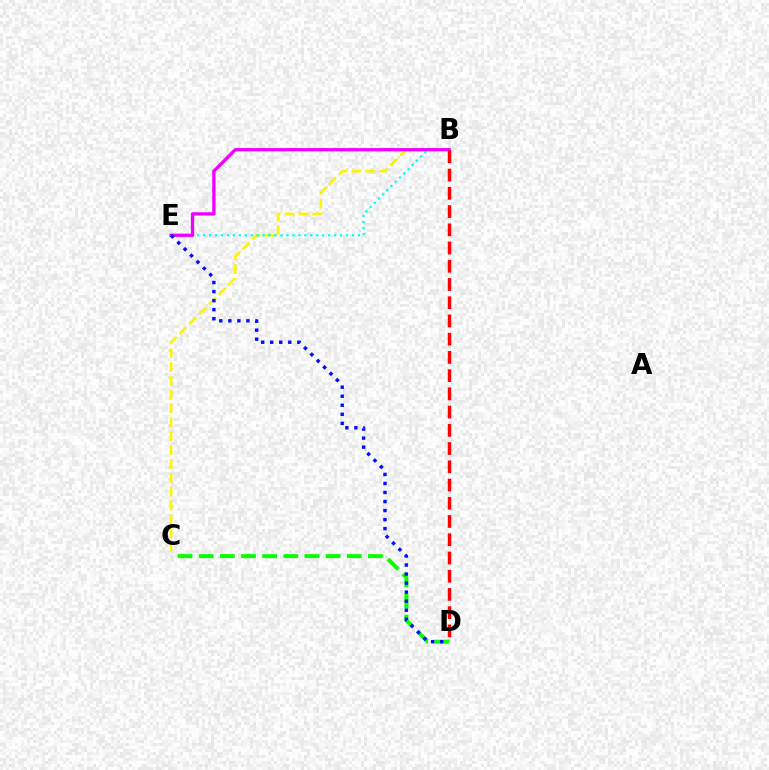{('B', 'C'): [{'color': '#fcf500', 'line_style': 'dashed', 'thickness': 1.88}], ('C', 'D'): [{'color': '#08ff00', 'line_style': 'dashed', 'thickness': 2.87}], ('B', 'E'): [{'color': '#00fff6', 'line_style': 'dotted', 'thickness': 1.62}, {'color': '#ee00ff', 'line_style': 'solid', 'thickness': 2.37}], ('D', 'E'): [{'color': '#0010ff', 'line_style': 'dotted', 'thickness': 2.46}], ('B', 'D'): [{'color': '#ff0000', 'line_style': 'dashed', 'thickness': 2.48}]}